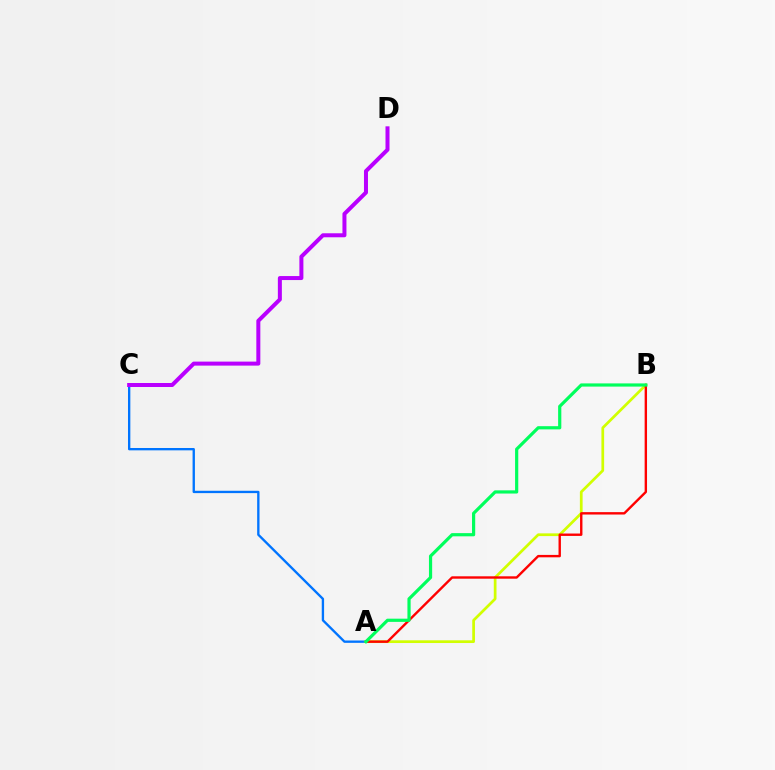{('A', 'C'): [{'color': '#0074ff', 'line_style': 'solid', 'thickness': 1.69}], ('A', 'B'): [{'color': '#d1ff00', 'line_style': 'solid', 'thickness': 1.96}, {'color': '#ff0000', 'line_style': 'solid', 'thickness': 1.72}, {'color': '#00ff5c', 'line_style': 'solid', 'thickness': 2.3}], ('C', 'D'): [{'color': '#b900ff', 'line_style': 'solid', 'thickness': 2.88}]}